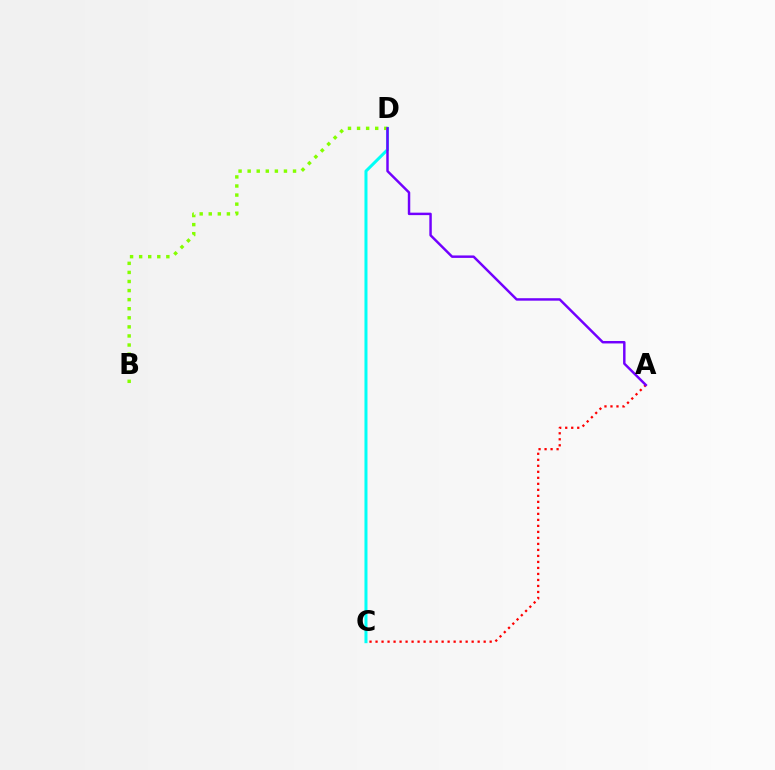{('C', 'D'): [{'color': '#00fff6', 'line_style': 'solid', 'thickness': 2.17}], ('A', 'C'): [{'color': '#ff0000', 'line_style': 'dotted', 'thickness': 1.63}], ('B', 'D'): [{'color': '#84ff00', 'line_style': 'dotted', 'thickness': 2.47}], ('A', 'D'): [{'color': '#7200ff', 'line_style': 'solid', 'thickness': 1.77}]}